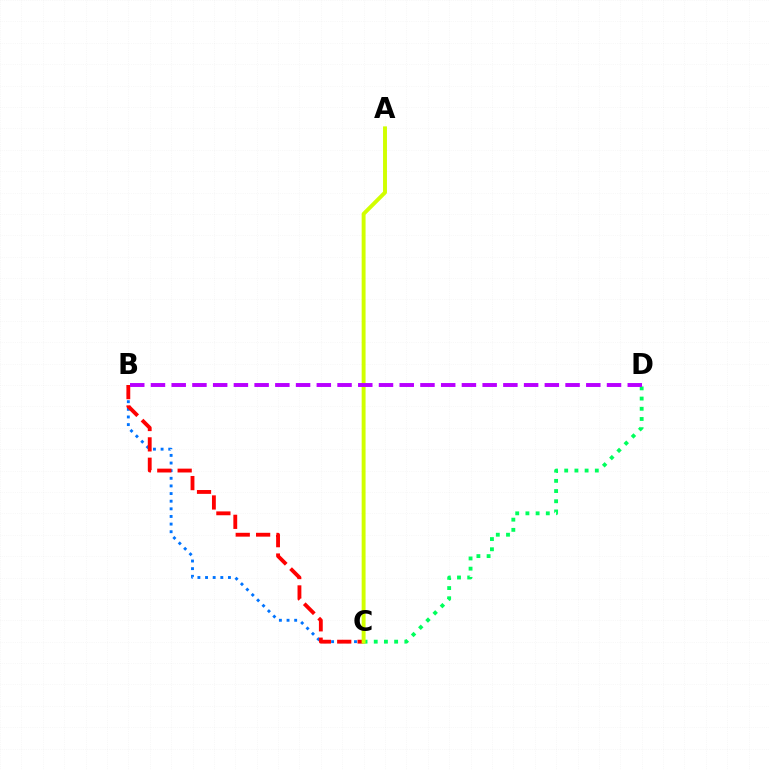{('B', 'C'): [{'color': '#0074ff', 'line_style': 'dotted', 'thickness': 2.07}, {'color': '#ff0000', 'line_style': 'dashed', 'thickness': 2.77}], ('C', 'D'): [{'color': '#00ff5c', 'line_style': 'dotted', 'thickness': 2.77}], ('A', 'C'): [{'color': '#d1ff00', 'line_style': 'solid', 'thickness': 2.82}], ('B', 'D'): [{'color': '#b900ff', 'line_style': 'dashed', 'thickness': 2.82}]}